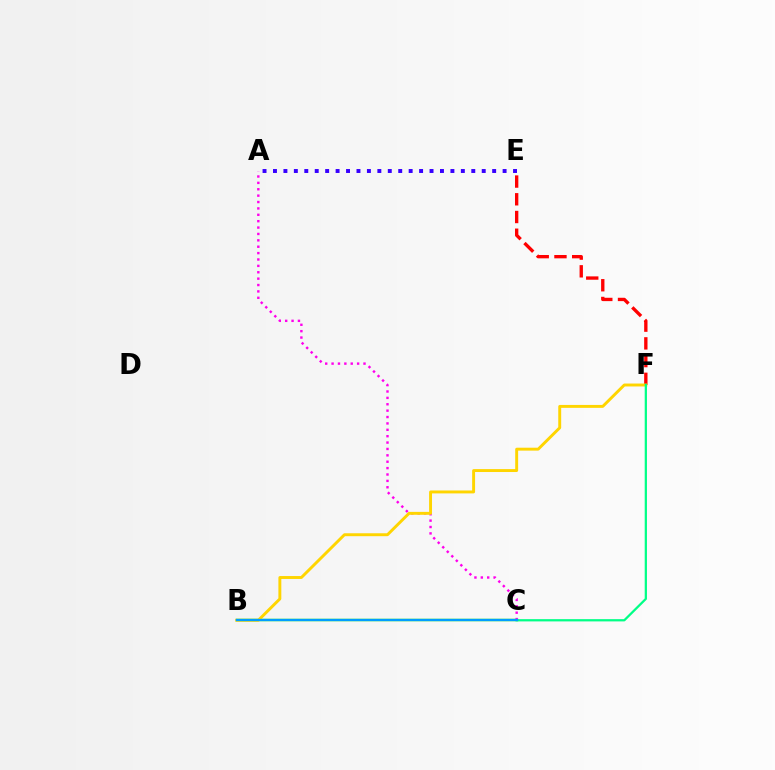{('A', 'E'): [{'color': '#3700ff', 'line_style': 'dotted', 'thickness': 2.84}], ('B', 'C'): [{'color': '#4fff00', 'line_style': 'solid', 'thickness': 1.77}, {'color': '#009eff', 'line_style': 'solid', 'thickness': 1.68}], ('A', 'C'): [{'color': '#ff00ed', 'line_style': 'dotted', 'thickness': 1.73}], ('E', 'F'): [{'color': '#ff0000', 'line_style': 'dashed', 'thickness': 2.41}], ('B', 'F'): [{'color': '#ffd500', 'line_style': 'solid', 'thickness': 2.1}], ('C', 'F'): [{'color': '#00ff86', 'line_style': 'solid', 'thickness': 1.62}]}